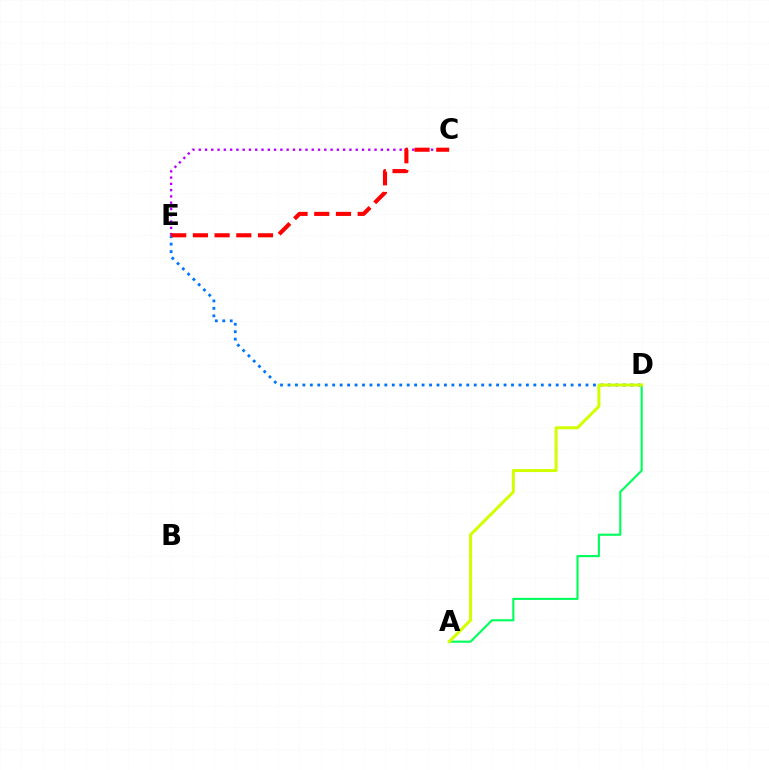{('D', 'E'): [{'color': '#0074ff', 'line_style': 'dotted', 'thickness': 2.02}], ('A', 'D'): [{'color': '#00ff5c', 'line_style': 'solid', 'thickness': 1.53}, {'color': '#d1ff00', 'line_style': 'solid', 'thickness': 2.16}], ('C', 'E'): [{'color': '#b900ff', 'line_style': 'dotted', 'thickness': 1.71}, {'color': '#ff0000', 'line_style': 'dashed', 'thickness': 2.95}]}